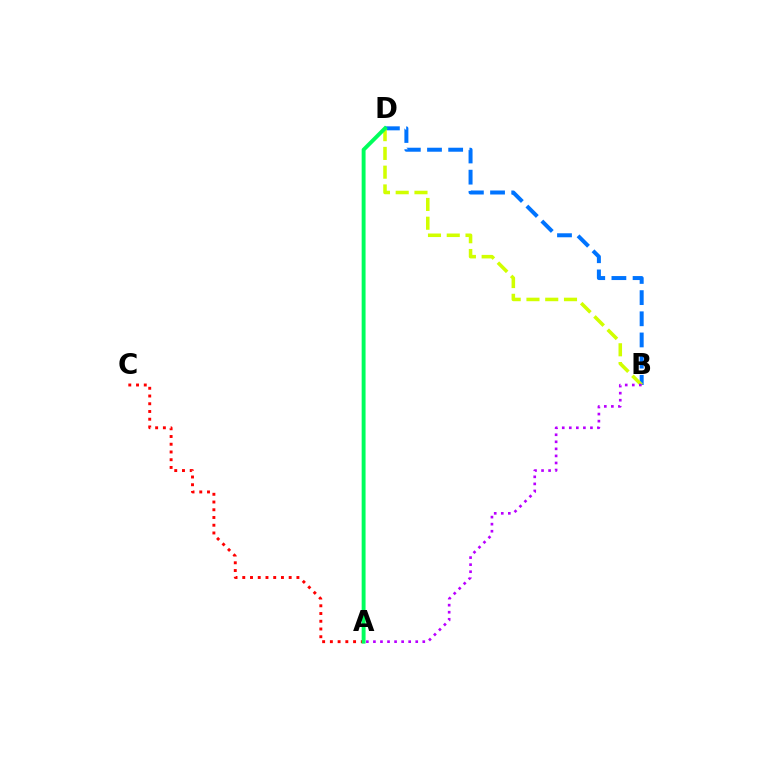{('A', 'C'): [{'color': '#ff0000', 'line_style': 'dotted', 'thickness': 2.1}], ('B', 'D'): [{'color': '#0074ff', 'line_style': 'dashed', 'thickness': 2.88}, {'color': '#d1ff00', 'line_style': 'dashed', 'thickness': 2.55}], ('A', 'D'): [{'color': '#00ff5c', 'line_style': 'solid', 'thickness': 2.81}], ('A', 'B'): [{'color': '#b900ff', 'line_style': 'dotted', 'thickness': 1.92}]}